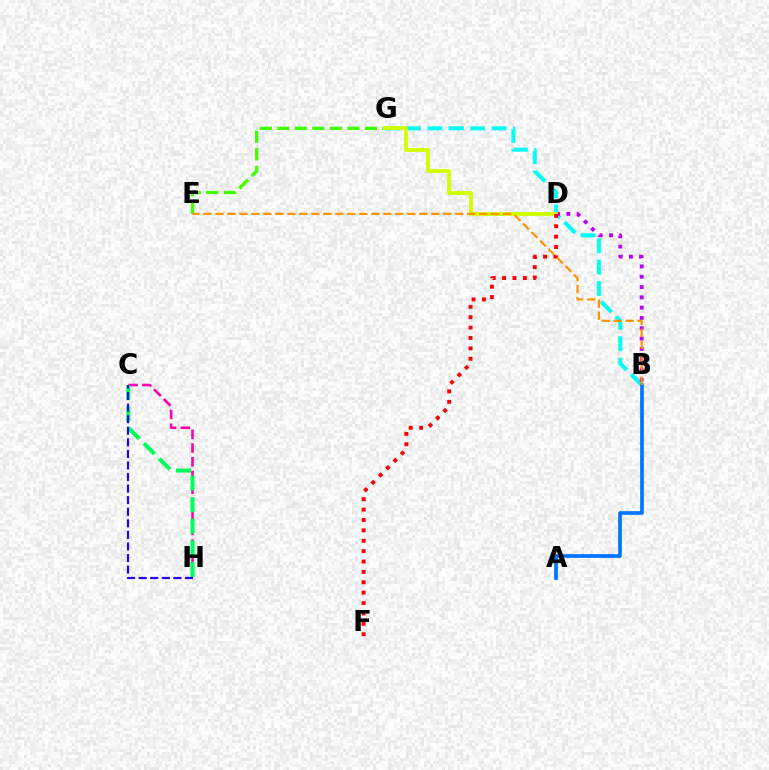{('E', 'G'): [{'color': '#3dff00', 'line_style': 'dashed', 'thickness': 2.38}], ('B', 'G'): [{'color': '#00fff6', 'line_style': 'dashed', 'thickness': 2.9}], ('A', 'B'): [{'color': '#0074ff', 'line_style': 'solid', 'thickness': 2.64}], ('C', 'H'): [{'color': '#ff00ac', 'line_style': 'dashed', 'thickness': 1.87}, {'color': '#00ff5c', 'line_style': 'dashed', 'thickness': 2.94}, {'color': '#2500ff', 'line_style': 'dashed', 'thickness': 1.57}], ('B', 'D'): [{'color': '#b900ff', 'line_style': 'dotted', 'thickness': 2.8}], ('D', 'G'): [{'color': '#d1ff00', 'line_style': 'solid', 'thickness': 2.77}], ('D', 'F'): [{'color': '#ff0000', 'line_style': 'dotted', 'thickness': 2.82}], ('B', 'E'): [{'color': '#ff9400', 'line_style': 'dashed', 'thickness': 1.63}]}